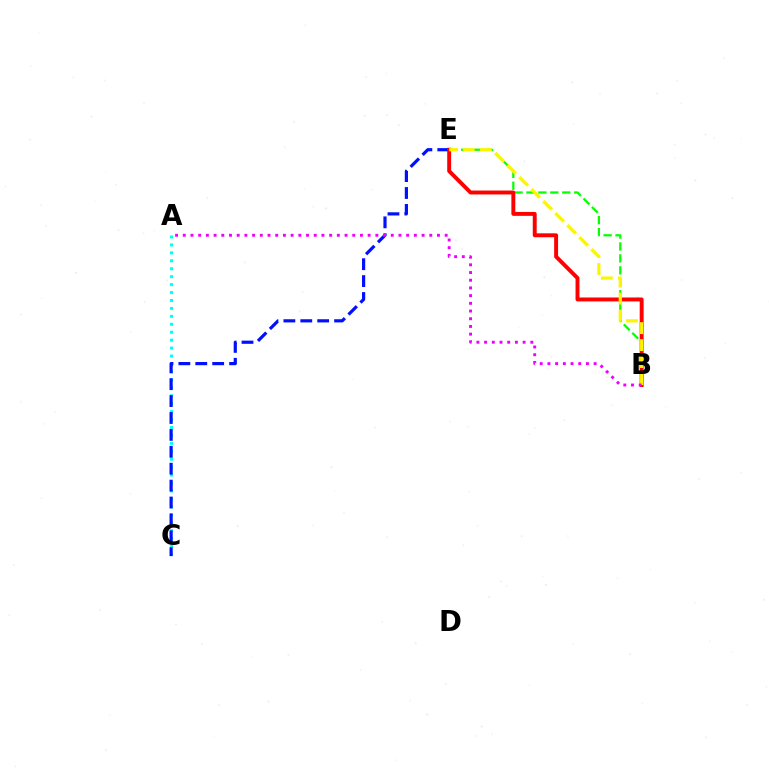{('B', 'E'): [{'color': '#08ff00', 'line_style': 'dashed', 'thickness': 1.62}, {'color': '#ff0000', 'line_style': 'solid', 'thickness': 2.82}, {'color': '#fcf500', 'line_style': 'dashed', 'thickness': 2.31}], ('A', 'C'): [{'color': '#00fff6', 'line_style': 'dotted', 'thickness': 2.16}], ('C', 'E'): [{'color': '#0010ff', 'line_style': 'dashed', 'thickness': 2.3}], ('A', 'B'): [{'color': '#ee00ff', 'line_style': 'dotted', 'thickness': 2.09}]}